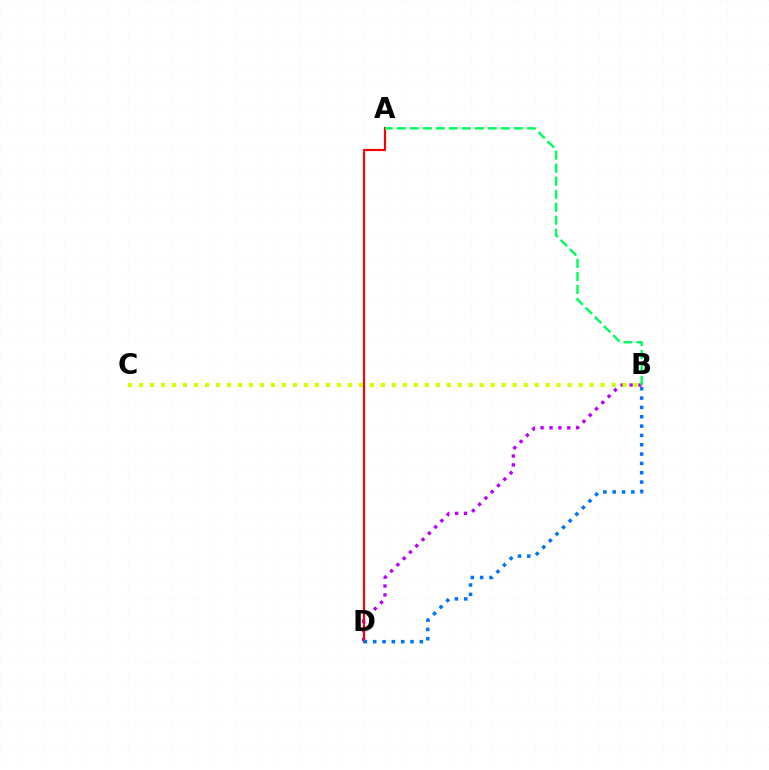{('B', 'D'): [{'color': '#b900ff', 'line_style': 'dotted', 'thickness': 2.42}, {'color': '#0074ff', 'line_style': 'dotted', 'thickness': 2.54}], ('A', 'D'): [{'color': '#ff0000', 'line_style': 'solid', 'thickness': 1.54}], ('B', 'C'): [{'color': '#d1ff00', 'line_style': 'dotted', 'thickness': 2.99}], ('A', 'B'): [{'color': '#00ff5c', 'line_style': 'dashed', 'thickness': 1.77}]}